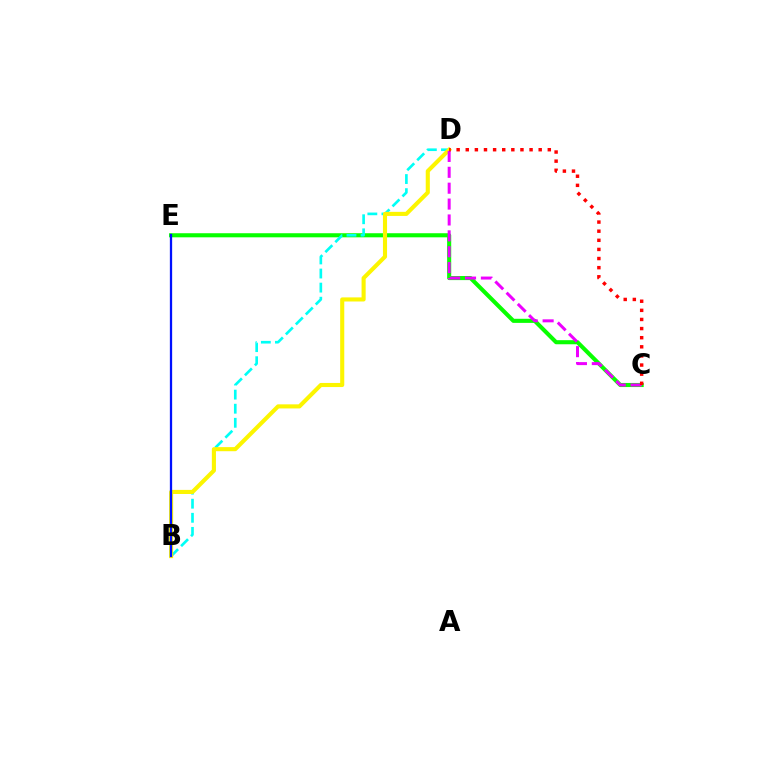{('C', 'E'): [{'color': '#08ff00', 'line_style': 'solid', 'thickness': 2.94}], ('B', 'D'): [{'color': '#00fff6', 'line_style': 'dashed', 'thickness': 1.91}, {'color': '#fcf500', 'line_style': 'solid', 'thickness': 2.95}], ('B', 'E'): [{'color': '#0010ff', 'line_style': 'solid', 'thickness': 1.64}], ('C', 'D'): [{'color': '#ee00ff', 'line_style': 'dashed', 'thickness': 2.16}, {'color': '#ff0000', 'line_style': 'dotted', 'thickness': 2.48}]}